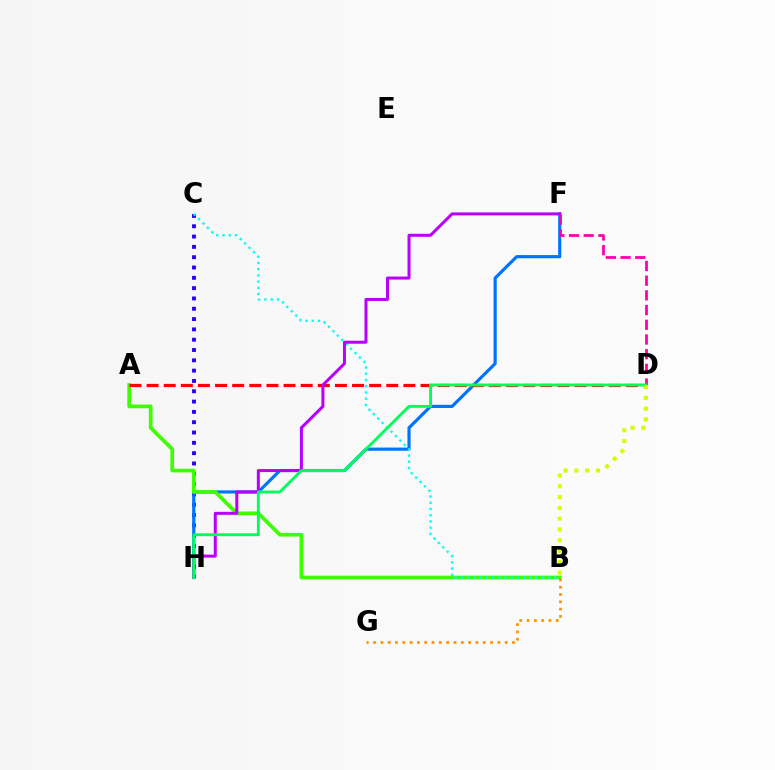{('C', 'H'): [{'color': '#2500ff', 'line_style': 'dotted', 'thickness': 2.8}], ('F', 'H'): [{'color': '#0074ff', 'line_style': 'solid', 'thickness': 2.28}, {'color': '#b900ff', 'line_style': 'solid', 'thickness': 2.17}], ('A', 'B'): [{'color': '#3dff00', 'line_style': 'solid', 'thickness': 2.67}], ('A', 'D'): [{'color': '#ff0000', 'line_style': 'dashed', 'thickness': 2.33}], ('B', 'C'): [{'color': '#00fff6', 'line_style': 'dotted', 'thickness': 1.69}], ('B', 'G'): [{'color': '#ff9400', 'line_style': 'dotted', 'thickness': 1.99}], ('D', 'F'): [{'color': '#ff00ac', 'line_style': 'dashed', 'thickness': 2.0}], ('D', 'H'): [{'color': '#00ff5c', 'line_style': 'solid', 'thickness': 2.07}], ('B', 'D'): [{'color': '#d1ff00', 'line_style': 'dotted', 'thickness': 2.93}]}